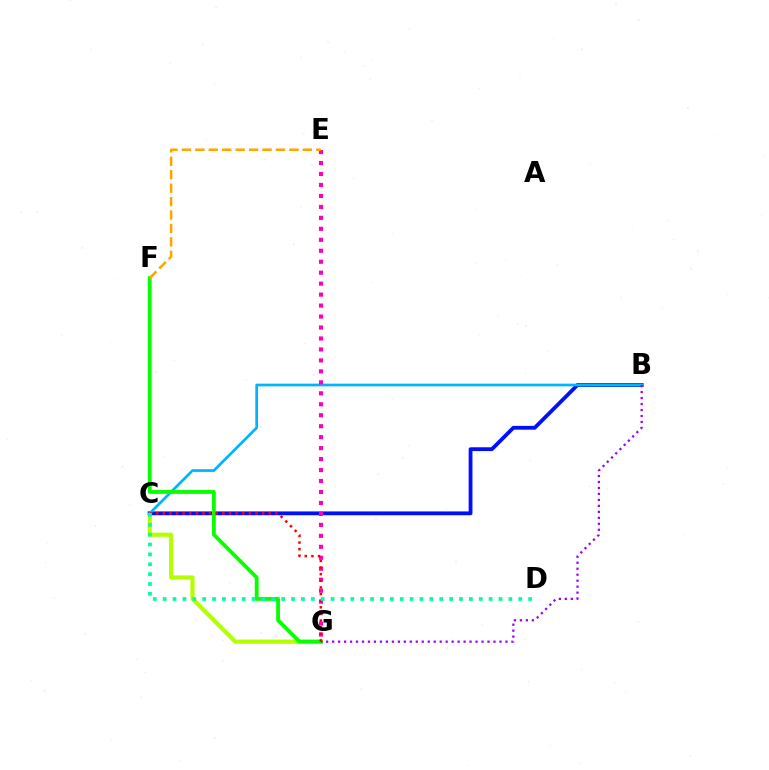{('C', 'G'): [{'color': '#b3ff00', 'line_style': 'solid', 'thickness': 2.99}, {'color': '#ff0000', 'line_style': 'dotted', 'thickness': 1.8}], ('B', 'C'): [{'color': '#0010ff', 'line_style': 'solid', 'thickness': 2.74}, {'color': '#00b5ff', 'line_style': 'solid', 'thickness': 1.96}], ('E', 'G'): [{'color': '#ff00bd', 'line_style': 'dotted', 'thickness': 2.98}], ('F', 'G'): [{'color': '#08ff00', 'line_style': 'solid', 'thickness': 2.75}], ('B', 'G'): [{'color': '#9b00ff', 'line_style': 'dotted', 'thickness': 1.62}], ('C', 'D'): [{'color': '#00ff9d', 'line_style': 'dotted', 'thickness': 2.68}], ('E', 'F'): [{'color': '#ffa500', 'line_style': 'dashed', 'thickness': 1.83}]}